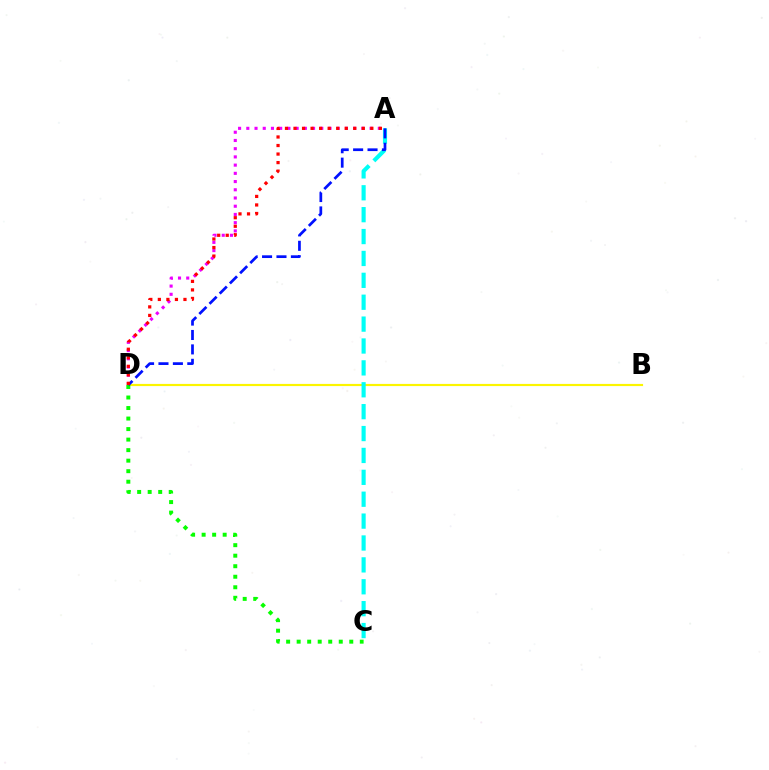{('A', 'D'): [{'color': '#ee00ff', 'line_style': 'dotted', 'thickness': 2.23}, {'color': '#0010ff', 'line_style': 'dashed', 'thickness': 1.96}, {'color': '#ff0000', 'line_style': 'dotted', 'thickness': 2.32}], ('B', 'D'): [{'color': '#fcf500', 'line_style': 'solid', 'thickness': 1.56}], ('C', 'D'): [{'color': '#08ff00', 'line_style': 'dotted', 'thickness': 2.86}], ('A', 'C'): [{'color': '#00fff6', 'line_style': 'dashed', 'thickness': 2.97}]}